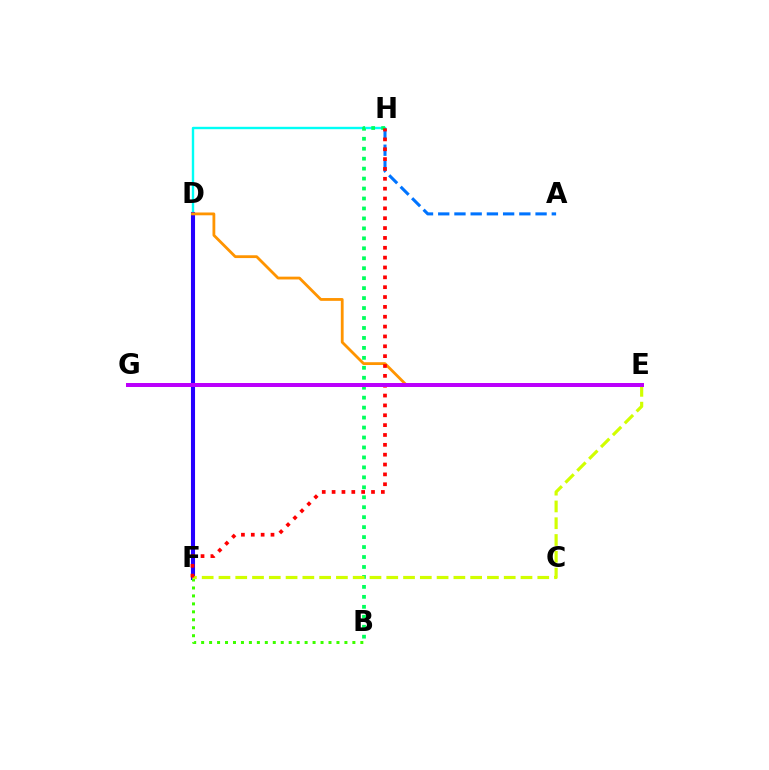{('D', 'H'): [{'color': '#00fff6', 'line_style': 'solid', 'thickness': 1.72}], ('D', 'F'): [{'color': '#2500ff', 'line_style': 'solid', 'thickness': 2.94}], ('A', 'H'): [{'color': '#0074ff', 'line_style': 'dashed', 'thickness': 2.2}], ('D', 'E'): [{'color': '#ff9400', 'line_style': 'solid', 'thickness': 2.02}], ('B', 'H'): [{'color': '#00ff5c', 'line_style': 'dotted', 'thickness': 2.71}], ('B', 'F'): [{'color': '#3dff00', 'line_style': 'dotted', 'thickness': 2.16}], ('E', 'F'): [{'color': '#d1ff00', 'line_style': 'dashed', 'thickness': 2.28}], ('F', 'H'): [{'color': '#ff0000', 'line_style': 'dotted', 'thickness': 2.68}], ('E', 'G'): [{'color': '#ff00ac', 'line_style': 'solid', 'thickness': 2.88}, {'color': '#b900ff', 'line_style': 'solid', 'thickness': 2.77}]}